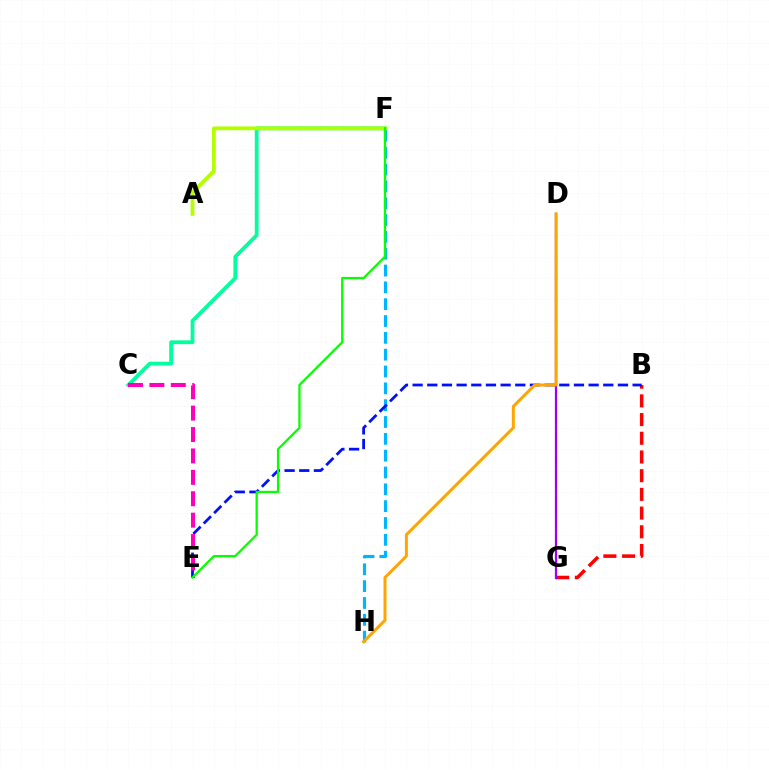{('B', 'G'): [{'color': '#ff0000', 'line_style': 'dashed', 'thickness': 2.54}], ('F', 'H'): [{'color': '#00b5ff', 'line_style': 'dashed', 'thickness': 2.29}], ('D', 'G'): [{'color': '#9b00ff', 'line_style': 'solid', 'thickness': 1.61}], ('C', 'F'): [{'color': '#00ff9d', 'line_style': 'solid', 'thickness': 2.71}], ('B', 'E'): [{'color': '#0010ff', 'line_style': 'dashed', 'thickness': 1.99}], ('C', 'E'): [{'color': '#ff00bd', 'line_style': 'dashed', 'thickness': 2.91}], ('A', 'F'): [{'color': '#b3ff00', 'line_style': 'solid', 'thickness': 2.74}], ('E', 'F'): [{'color': '#08ff00', 'line_style': 'solid', 'thickness': 1.64}], ('D', 'H'): [{'color': '#ffa500', 'line_style': 'solid', 'thickness': 2.16}]}